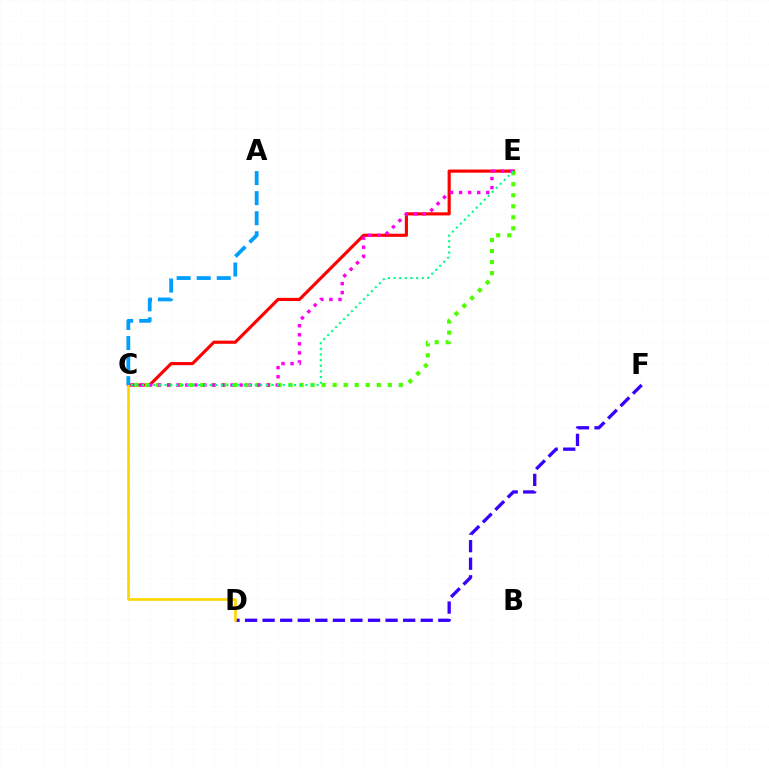{('C', 'E'): [{'color': '#ff0000', 'line_style': 'solid', 'thickness': 2.26}, {'color': '#4fff00', 'line_style': 'dotted', 'thickness': 3.0}, {'color': '#ff00ed', 'line_style': 'dotted', 'thickness': 2.46}, {'color': '#00ff86', 'line_style': 'dotted', 'thickness': 1.53}], ('D', 'F'): [{'color': '#3700ff', 'line_style': 'dashed', 'thickness': 2.39}], ('C', 'D'): [{'color': '#ffd500', 'line_style': 'solid', 'thickness': 1.91}], ('A', 'C'): [{'color': '#009eff', 'line_style': 'dashed', 'thickness': 2.72}]}